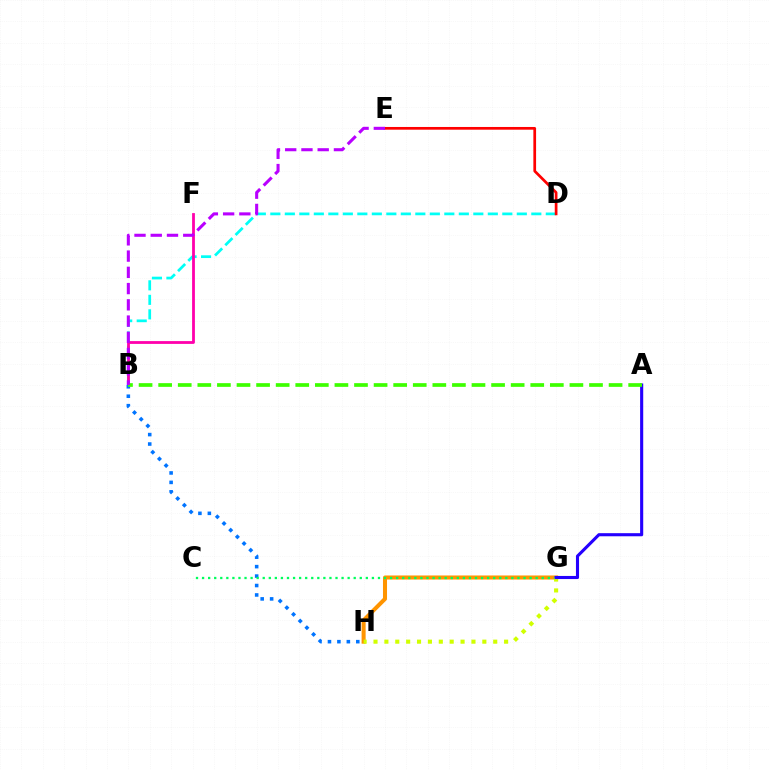{('G', 'H'): [{'color': '#ff9400', 'line_style': 'solid', 'thickness': 2.91}, {'color': '#d1ff00', 'line_style': 'dotted', 'thickness': 2.96}], ('B', 'D'): [{'color': '#00fff6', 'line_style': 'dashed', 'thickness': 1.97}], ('B', 'F'): [{'color': '#ff00ac', 'line_style': 'solid', 'thickness': 2.01}], ('B', 'H'): [{'color': '#0074ff', 'line_style': 'dotted', 'thickness': 2.57}], ('C', 'G'): [{'color': '#00ff5c', 'line_style': 'dotted', 'thickness': 1.65}], ('D', 'E'): [{'color': '#ff0000', 'line_style': 'solid', 'thickness': 1.96}], ('A', 'G'): [{'color': '#2500ff', 'line_style': 'solid', 'thickness': 2.23}], ('A', 'B'): [{'color': '#3dff00', 'line_style': 'dashed', 'thickness': 2.66}], ('B', 'E'): [{'color': '#b900ff', 'line_style': 'dashed', 'thickness': 2.21}]}